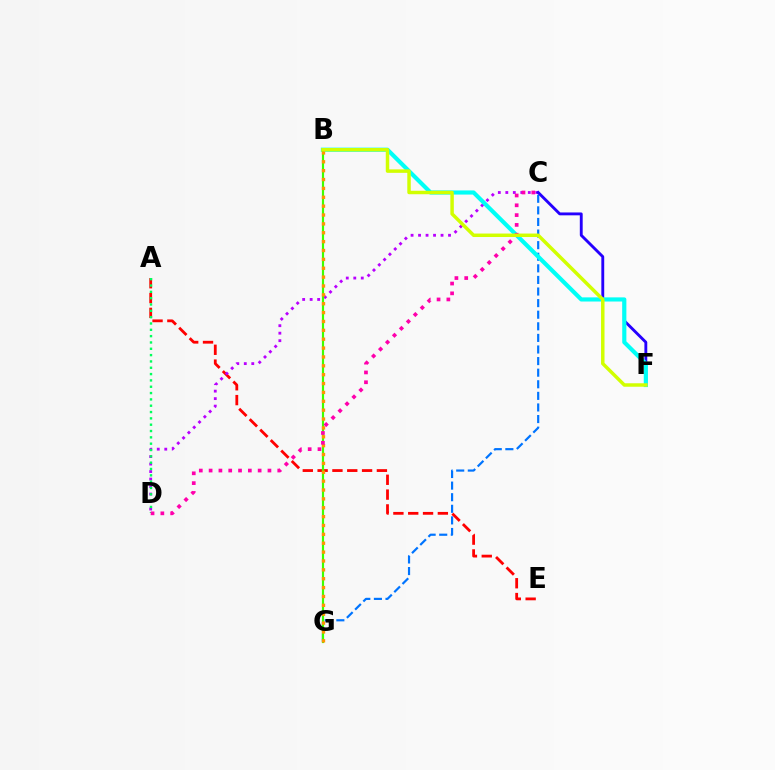{('A', 'E'): [{'color': '#ff0000', 'line_style': 'dashed', 'thickness': 2.01}], ('C', 'D'): [{'color': '#b900ff', 'line_style': 'dotted', 'thickness': 2.04}, {'color': '#ff00ac', 'line_style': 'dotted', 'thickness': 2.66}], ('A', 'D'): [{'color': '#00ff5c', 'line_style': 'dotted', 'thickness': 1.72}], ('C', 'G'): [{'color': '#0074ff', 'line_style': 'dashed', 'thickness': 1.57}], ('C', 'F'): [{'color': '#2500ff', 'line_style': 'solid', 'thickness': 2.07}], ('B', 'F'): [{'color': '#00fff6', 'line_style': 'solid', 'thickness': 2.98}, {'color': '#d1ff00', 'line_style': 'solid', 'thickness': 2.49}], ('B', 'G'): [{'color': '#3dff00', 'line_style': 'solid', 'thickness': 1.57}, {'color': '#ff9400', 'line_style': 'dotted', 'thickness': 2.41}]}